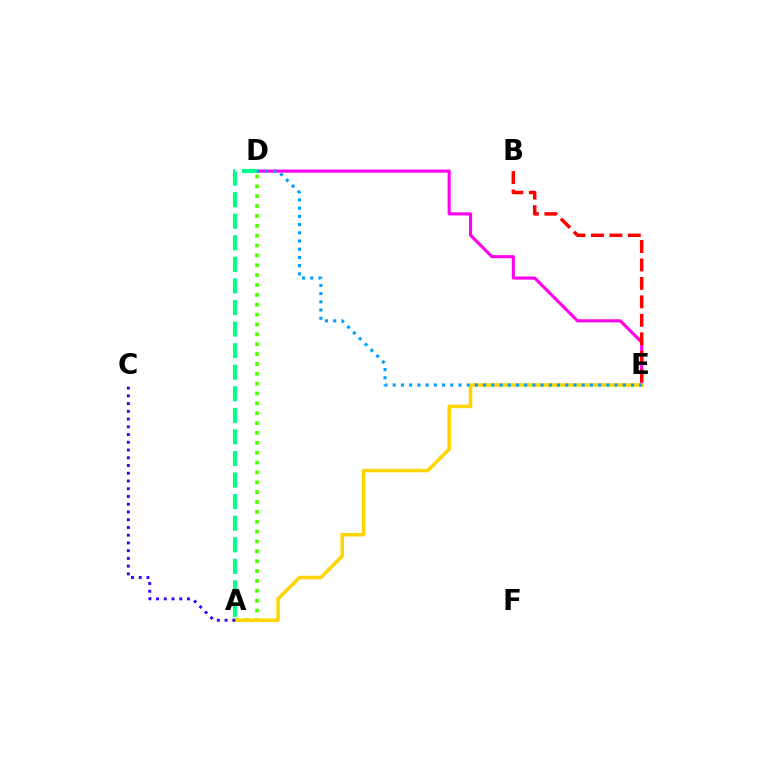{('A', 'D'): [{'color': '#4fff00', 'line_style': 'dotted', 'thickness': 2.68}, {'color': '#00ff86', 'line_style': 'dashed', 'thickness': 2.93}], ('D', 'E'): [{'color': '#ff00ed', 'line_style': 'solid', 'thickness': 2.23}, {'color': '#009eff', 'line_style': 'dotted', 'thickness': 2.23}], ('A', 'E'): [{'color': '#ffd500', 'line_style': 'solid', 'thickness': 2.53}], ('B', 'E'): [{'color': '#ff0000', 'line_style': 'dashed', 'thickness': 2.51}], ('A', 'C'): [{'color': '#3700ff', 'line_style': 'dotted', 'thickness': 2.1}]}